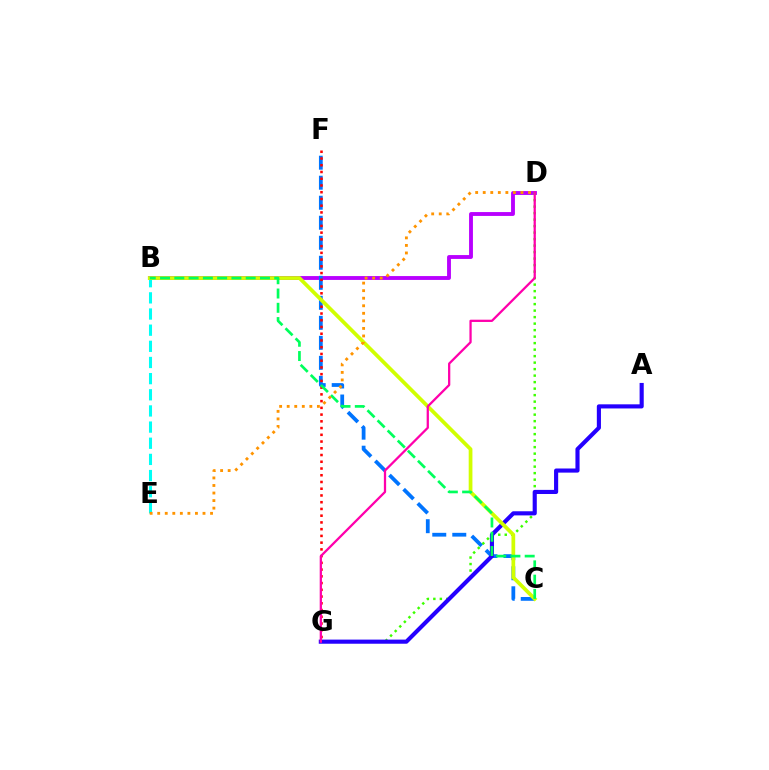{('B', 'D'): [{'color': '#b900ff', 'line_style': 'solid', 'thickness': 2.78}], ('C', 'F'): [{'color': '#0074ff', 'line_style': 'dashed', 'thickness': 2.72}], ('F', 'G'): [{'color': '#ff0000', 'line_style': 'dotted', 'thickness': 1.83}], ('D', 'G'): [{'color': '#3dff00', 'line_style': 'dotted', 'thickness': 1.77}, {'color': '#ff00ac', 'line_style': 'solid', 'thickness': 1.63}], ('A', 'G'): [{'color': '#2500ff', 'line_style': 'solid', 'thickness': 2.97}], ('B', 'E'): [{'color': '#00fff6', 'line_style': 'dashed', 'thickness': 2.19}], ('B', 'C'): [{'color': '#d1ff00', 'line_style': 'solid', 'thickness': 2.69}, {'color': '#00ff5c', 'line_style': 'dashed', 'thickness': 1.94}], ('D', 'E'): [{'color': '#ff9400', 'line_style': 'dotted', 'thickness': 2.05}]}